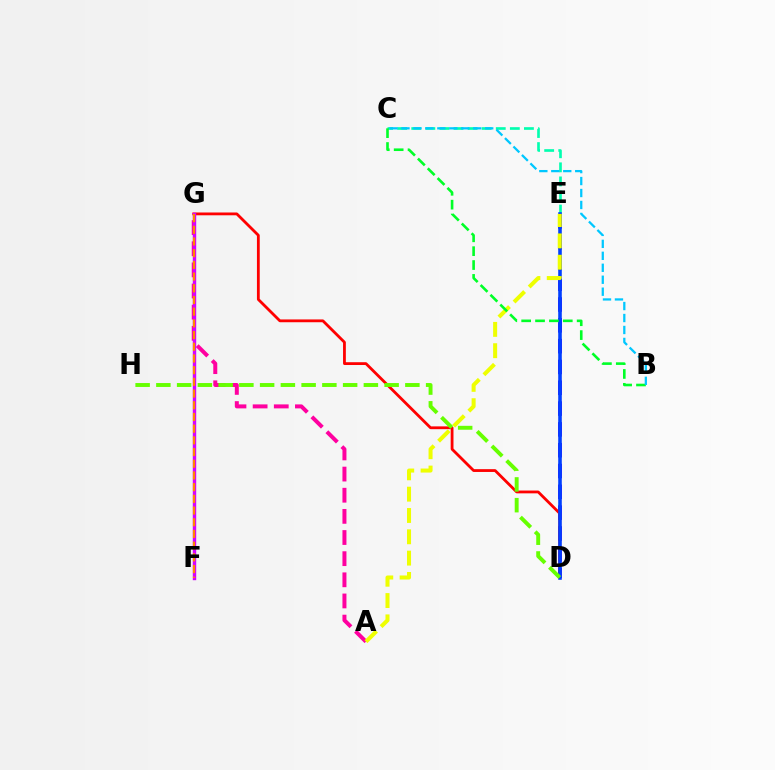{('A', 'G'): [{'color': '#ff00a0', 'line_style': 'dashed', 'thickness': 2.87}], ('C', 'E'): [{'color': '#00ffaf', 'line_style': 'dashed', 'thickness': 1.91}], ('D', 'E'): [{'color': '#4f00ff', 'line_style': 'dashed', 'thickness': 2.83}, {'color': '#003fff', 'line_style': 'solid', 'thickness': 2.58}], ('D', 'G'): [{'color': '#ff0000', 'line_style': 'solid', 'thickness': 2.02}], ('D', 'H'): [{'color': '#66ff00', 'line_style': 'dashed', 'thickness': 2.82}], ('F', 'G'): [{'color': '#d600ff', 'line_style': 'solid', 'thickness': 2.45}, {'color': '#ff8800', 'line_style': 'dashed', 'thickness': 1.59}], ('A', 'E'): [{'color': '#eeff00', 'line_style': 'dashed', 'thickness': 2.9}], ('B', 'C'): [{'color': '#00ff27', 'line_style': 'dashed', 'thickness': 1.88}, {'color': '#00c7ff', 'line_style': 'dashed', 'thickness': 1.62}]}